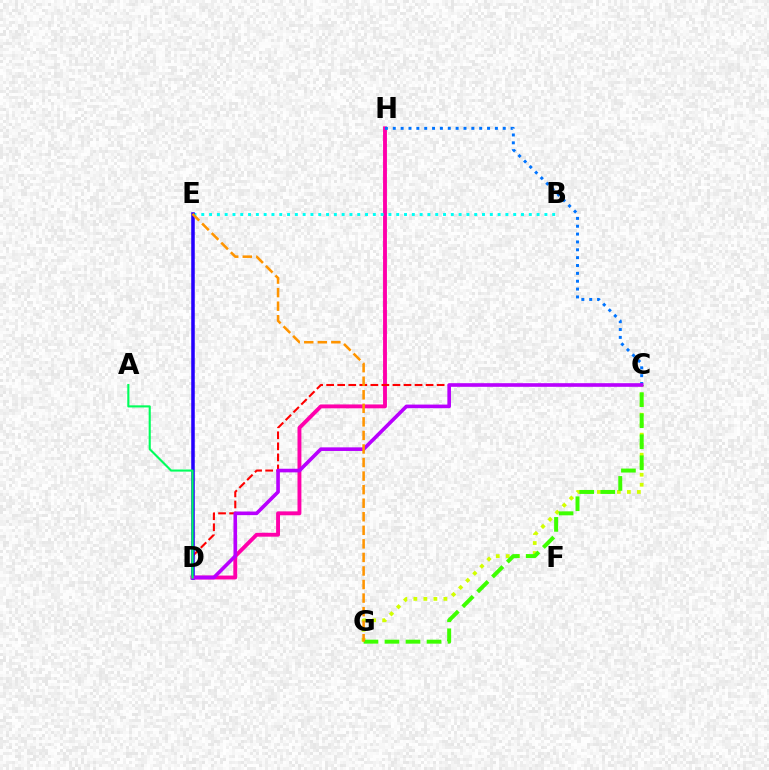{('D', 'H'): [{'color': '#ff00ac', 'line_style': 'solid', 'thickness': 2.8}], ('C', 'H'): [{'color': '#0074ff', 'line_style': 'dotted', 'thickness': 2.13}], ('C', 'G'): [{'color': '#d1ff00', 'line_style': 'dotted', 'thickness': 2.72}, {'color': '#3dff00', 'line_style': 'dashed', 'thickness': 2.86}], ('B', 'E'): [{'color': '#00fff6', 'line_style': 'dotted', 'thickness': 2.12}], ('C', 'D'): [{'color': '#ff0000', 'line_style': 'dashed', 'thickness': 1.5}, {'color': '#b900ff', 'line_style': 'solid', 'thickness': 2.6}], ('D', 'E'): [{'color': '#2500ff', 'line_style': 'solid', 'thickness': 2.54}], ('E', 'G'): [{'color': '#ff9400', 'line_style': 'dashed', 'thickness': 1.84}], ('A', 'D'): [{'color': '#00ff5c', 'line_style': 'solid', 'thickness': 1.52}]}